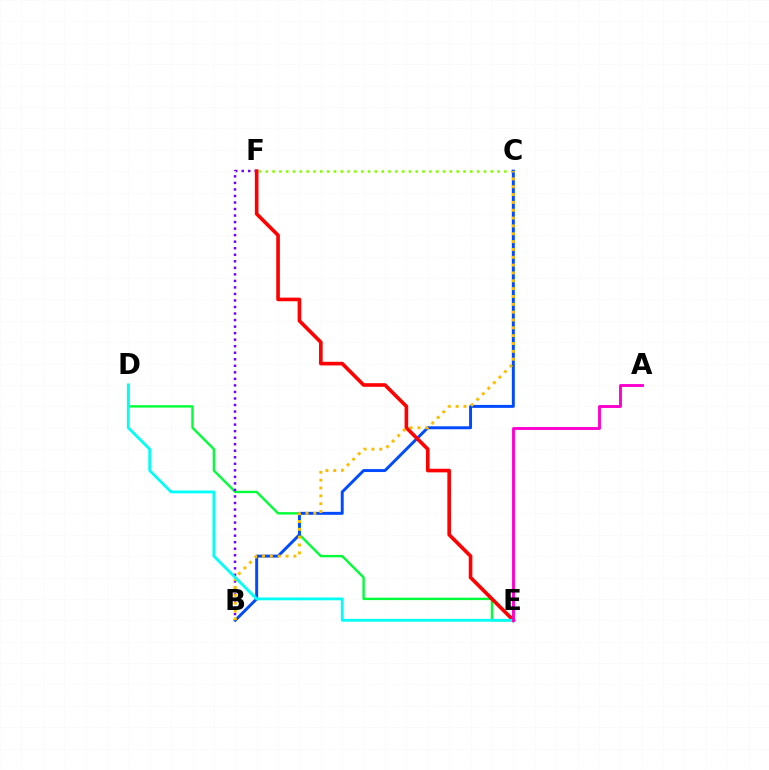{('D', 'E'): [{'color': '#00ff39', 'line_style': 'solid', 'thickness': 1.73}, {'color': '#00fff6', 'line_style': 'solid', 'thickness': 2.02}], ('C', 'F'): [{'color': '#84ff00', 'line_style': 'dotted', 'thickness': 1.85}], ('B', 'F'): [{'color': '#7200ff', 'line_style': 'dotted', 'thickness': 1.77}], ('B', 'C'): [{'color': '#004bff', 'line_style': 'solid', 'thickness': 2.13}, {'color': '#ffbd00', 'line_style': 'dotted', 'thickness': 2.13}], ('E', 'F'): [{'color': '#ff0000', 'line_style': 'solid', 'thickness': 2.61}], ('A', 'E'): [{'color': '#ff00cf', 'line_style': 'solid', 'thickness': 2.08}]}